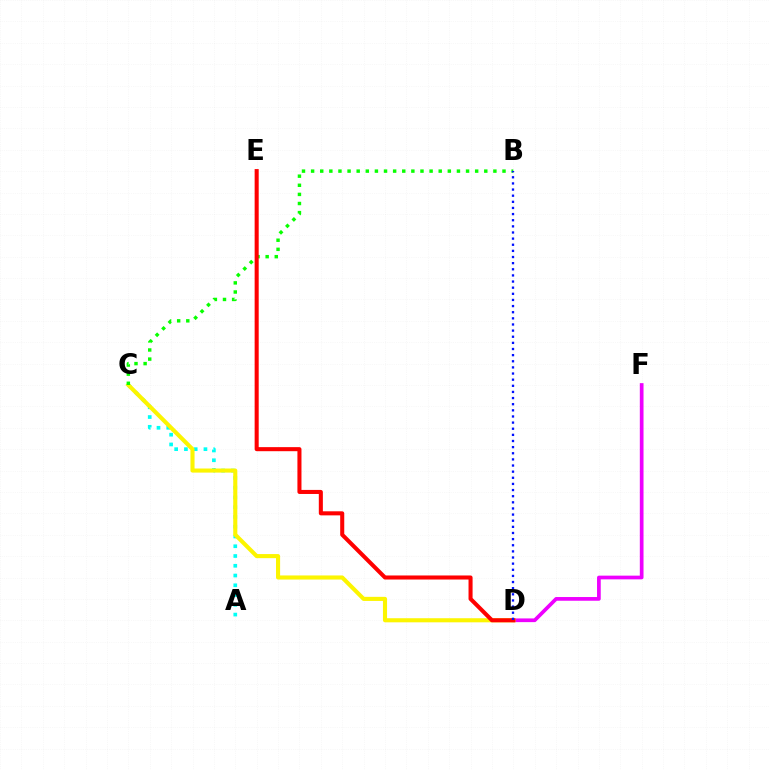{('D', 'F'): [{'color': '#ee00ff', 'line_style': 'solid', 'thickness': 2.67}], ('A', 'C'): [{'color': '#00fff6', 'line_style': 'dotted', 'thickness': 2.65}], ('C', 'D'): [{'color': '#fcf500', 'line_style': 'solid', 'thickness': 2.95}], ('B', 'C'): [{'color': '#08ff00', 'line_style': 'dotted', 'thickness': 2.48}], ('D', 'E'): [{'color': '#ff0000', 'line_style': 'solid', 'thickness': 2.92}], ('B', 'D'): [{'color': '#0010ff', 'line_style': 'dotted', 'thickness': 1.67}]}